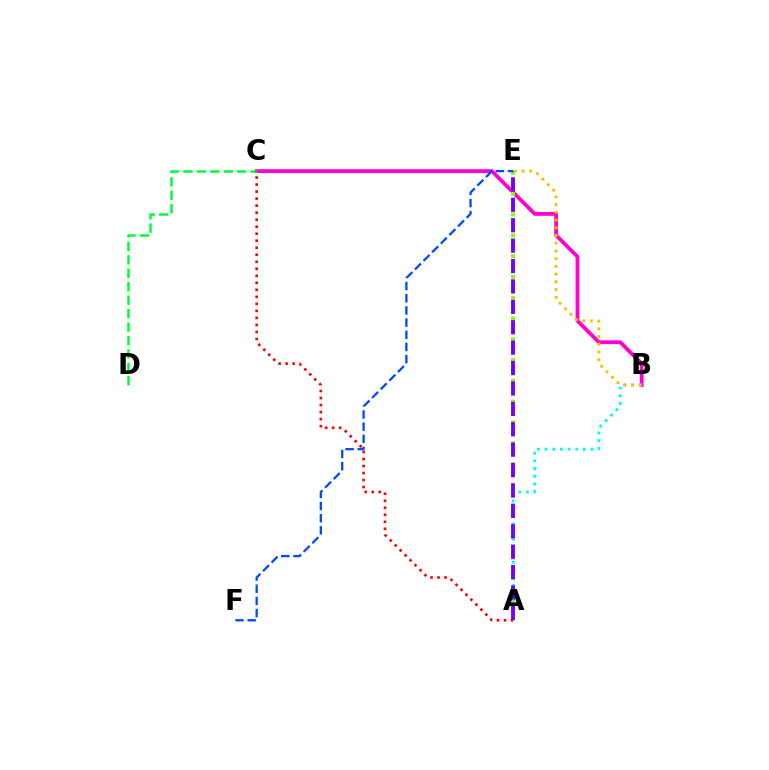{('B', 'C'): [{'color': '#ff00cf', 'line_style': 'solid', 'thickness': 2.74}], ('A', 'B'): [{'color': '#00fff6', 'line_style': 'dotted', 'thickness': 2.09}], ('B', 'E'): [{'color': '#ffbd00', 'line_style': 'dotted', 'thickness': 2.1}], ('A', 'E'): [{'color': '#84ff00', 'line_style': 'dotted', 'thickness': 2.82}, {'color': '#7200ff', 'line_style': 'dashed', 'thickness': 2.77}], ('E', 'F'): [{'color': '#004bff', 'line_style': 'dashed', 'thickness': 1.65}], ('C', 'D'): [{'color': '#00ff39', 'line_style': 'dashed', 'thickness': 1.83}], ('A', 'C'): [{'color': '#ff0000', 'line_style': 'dotted', 'thickness': 1.91}]}